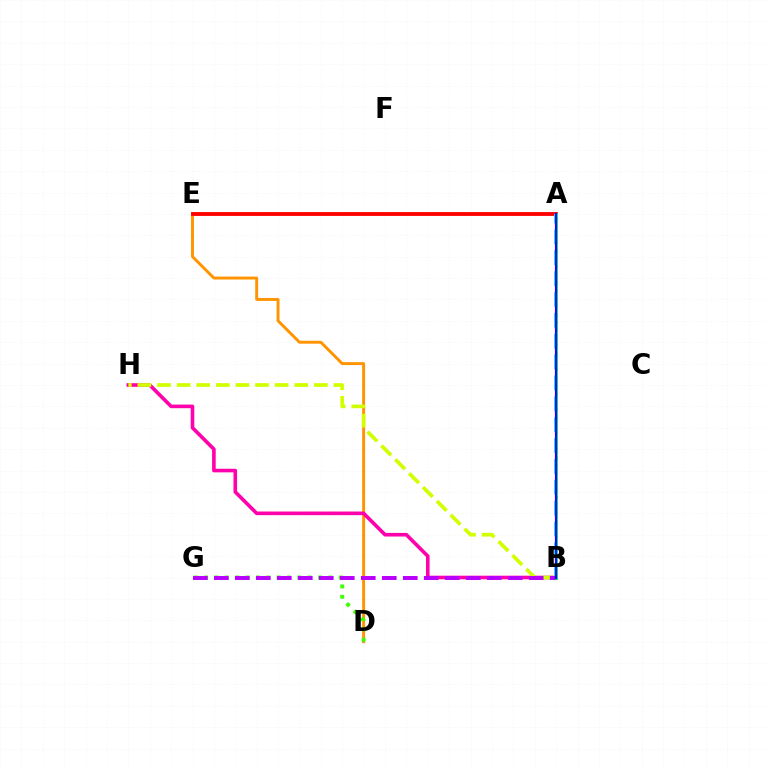{('D', 'E'): [{'color': '#ff9400', 'line_style': 'solid', 'thickness': 2.1}], ('B', 'H'): [{'color': '#ff00ac', 'line_style': 'solid', 'thickness': 2.6}, {'color': '#d1ff00', 'line_style': 'dashed', 'thickness': 2.66}], ('D', 'G'): [{'color': '#3dff00', 'line_style': 'dotted', 'thickness': 2.81}], ('A', 'E'): [{'color': '#ff0000', 'line_style': 'solid', 'thickness': 2.76}], ('A', 'B'): [{'color': '#00fff6', 'line_style': 'dashed', 'thickness': 2.83}, {'color': '#0074ff', 'line_style': 'dotted', 'thickness': 2.16}, {'color': '#00ff5c', 'line_style': 'solid', 'thickness': 2.07}, {'color': '#2500ff', 'line_style': 'solid', 'thickness': 1.59}], ('B', 'G'): [{'color': '#b900ff', 'line_style': 'dashed', 'thickness': 2.85}]}